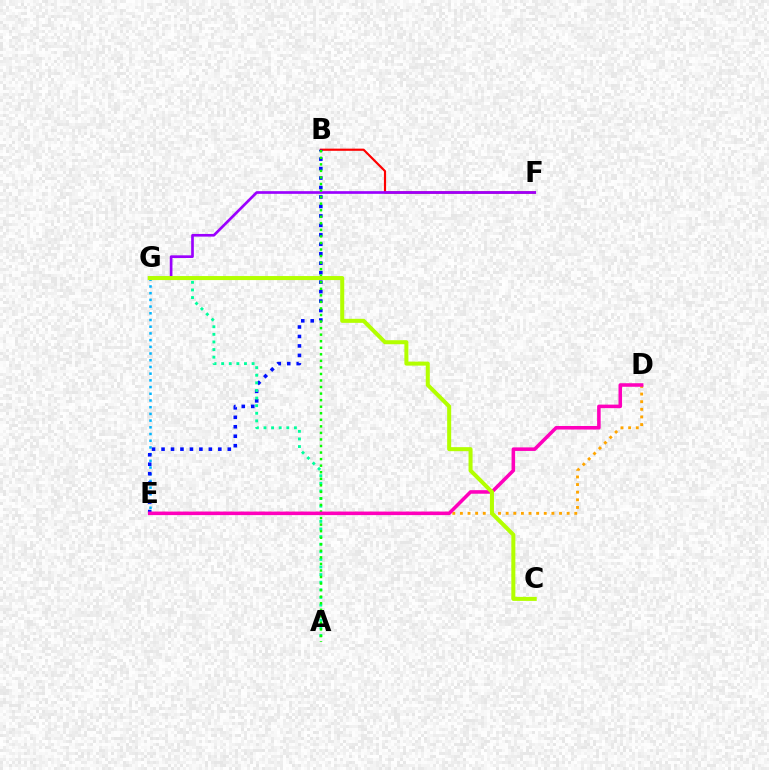{('E', 'G'): [{'color': '#00b5ff', 'line_style': 'dotted', 'thickness': 1.82}], ('B', 'F'): [{'color': '#ff0000', 'line_style': 'solid', 'thickness': 1.56}], ('F', 'G'): [{'color': '#9b00ff', 'line_style': 'solid', 'thickness': 1.93}], ('B', 'E'): [{'color': '#0010ff', 'line_style': 'dotted', 'thickness': 2.57}], ('A', 'G'): [{'color': '#00ff9d', 'line_style': 'dotted', 'thickness': 2.07}], ('A', 'B'): [{'color': '#08ff00', 'line_style': 'dotted', 'thickness': 1.78}], ('D', 'E'): [{'color': '#ffa500', 'line_style': 'dotted', 'thickness': 2.07}, {'color': '#ff00bd', 'line_style': 'solid', 'thickness': 2.56}], ('C', 'G'): [{'color': '#b3ff00', 'line_style': 'solid', 'thickness': 2.9}]}